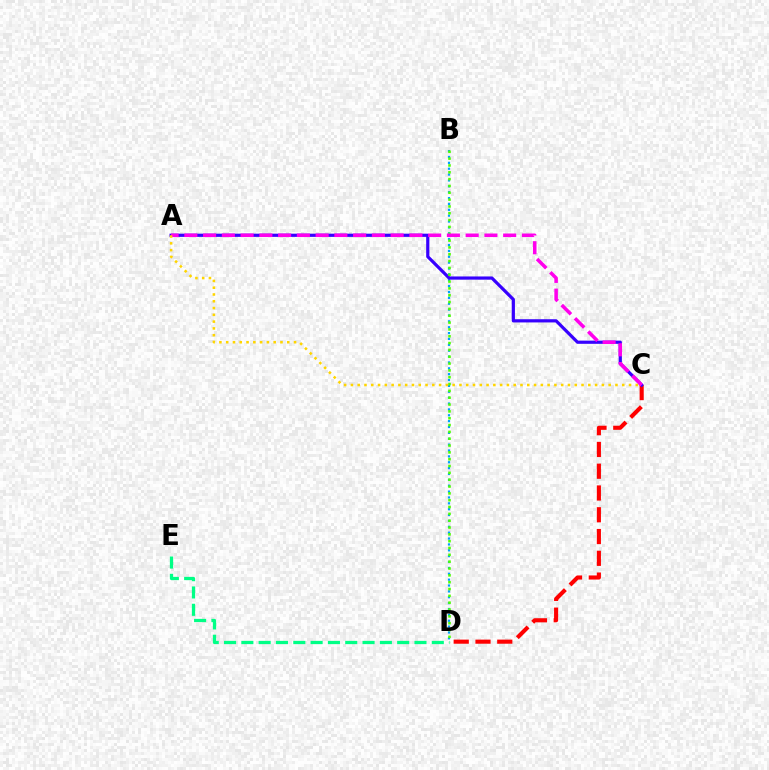{('B', 'D'): [{'color': '#009eff', 'line_style': 'dotted', 'thickness': 1.59}, {'color': '#4fff00', 'line_style': 'dotted', 'thickness': 1.86}], ('C', 'D'): [{'color': '#ff0000', 'line_style': 'dashed', 'thickness': 2.96}], ('A', 'C'): [{'color': '#3700ff', 'line_style': 'solid', 'thickness': 2.3}, {'color': '#ff00ed', 'line_style': 'dashed', 'thickness': 2.55}, {'color': '#ffd500', 'line_style': 'dotted', 'thickness': 1.84}], ('D', 'E'): [{'color': '#00ff86', 'line_style': 'dashed', 'thickness': 2.35}]}